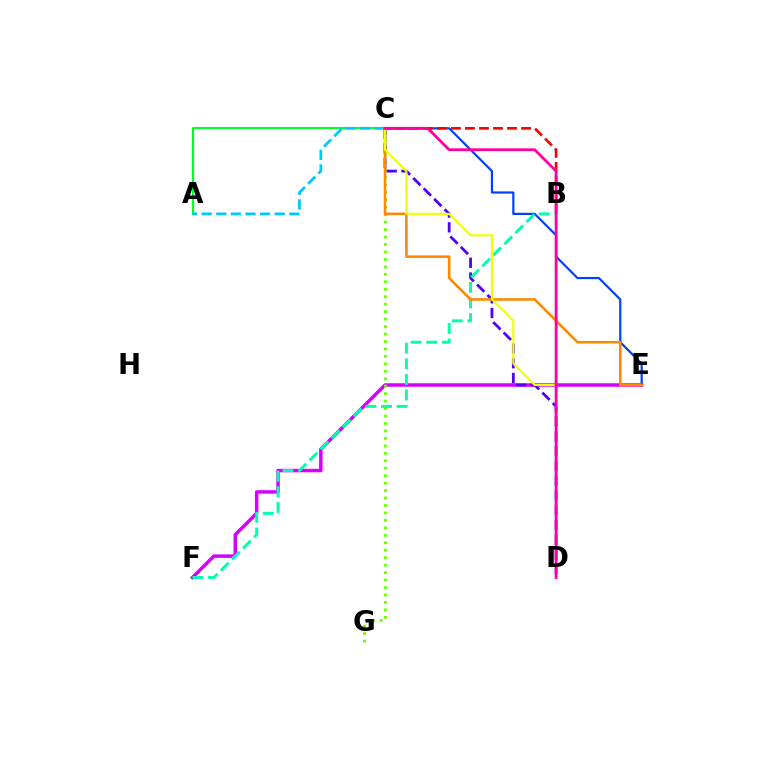{('C', 'E'): [{'color': '#003fff', 'line_style': 'solid', 'thickness': 1.57}, {'color': '#ff8800', 'line_style': 'solid', 'thickness': 1.86}], ('E', 'F'): [{'color': '#d600ff', 'line_style': 'solid', 'thickness': 2.51}], ('A', 'C'): [{'color': '#00ff27', 'line_style': 'solid', 'thickness': 1.51}, {'color': '#00c7ff', 'line_style': 'dashed', 'thickness': 1.98}], ('C', 'G'): [{'color': '#66ff00', 'line_style': 'dotted', 'thickness': 2.03}], ('C', 'D'): [{'color': '#4f00ff', 'line_style': 'dashed', 'thickness': 2.01}, {'color': '#eeff00', 'line_style': 'solid', 'thickness': 1.54}, {'color': '#ff00a0', 'line_style': 'solid', 'thickness': 2.02}], ('B', 'C'): [{'color': '#ff0000', 'line_style': 'dashed', 'thickness': 1.91}], ('B', 'F'): [{'color': '#00ffaf', 'line_style': 'dashed', 'thickness': 2.12}]}